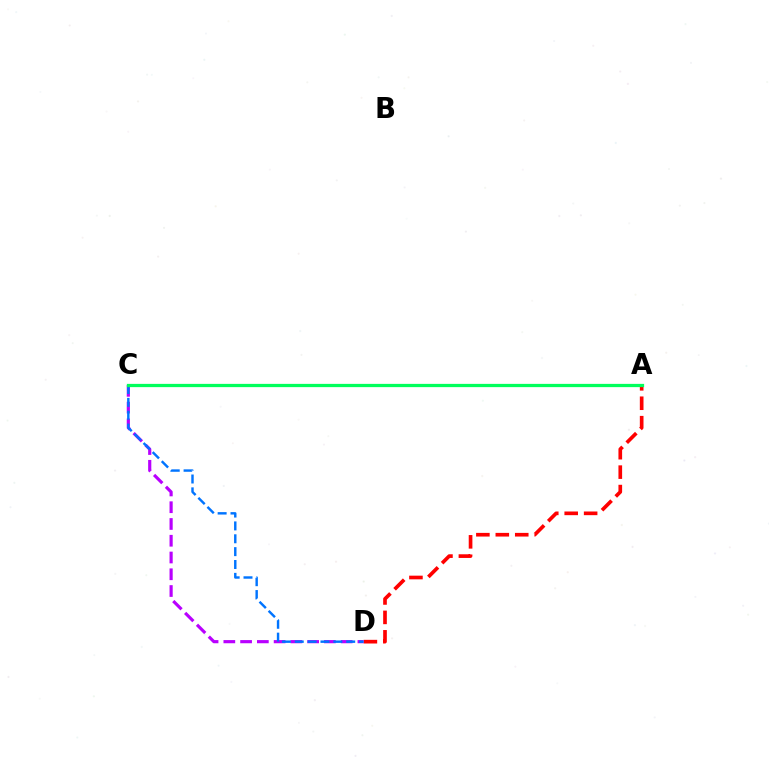{('A', 'D'): [{'color': '#ff0000', 'line_style': 'dashed', 'thickness': 2.64}], ('C', 'D'): [{'color': '#b900ff', 'line_style': 'dashed', 'thickness': 2.28}, {'color': '#0074ff', 'line_style': 'dashed', 'thickness': 1.75}], ('A', 'C'): [{'color': '#d1ff00', 'line_style': 'dashed', 'thickness': 1.86}, {'color': '#00ff5c', 'line_style': 'solid', 'thickness': 2.34}]}